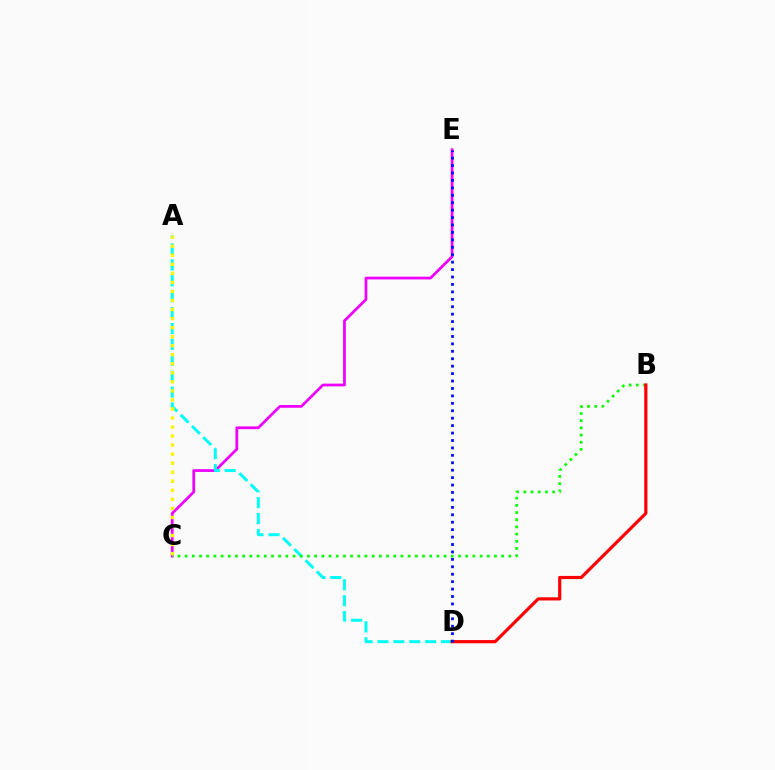{('C', 'E'): [{'color': '#ee00ff', 'line_style': 'solid', 'thickness': 1.98}], ('A', 'D'): [{'color': '#00fff6', 'line_style': 'dashed', 'thickness': 2.16}], ('B', 'C'): [{'color': '#08ff00', 'line_style': 'dotted', 'thickness': 1.95}], ('B', 'D'): [{'color': '#ff0000', 'line_style': 'solid', 'thickness': 2.29}], ('A', 'C'): [{'color': '#fcf500', 'line_style': 'dotted', 'thickness': 2.46}], ('D', 'E'): [{'color': '#0010ff', 'line_style': 'dotted', 'thickness': 2.02}]}